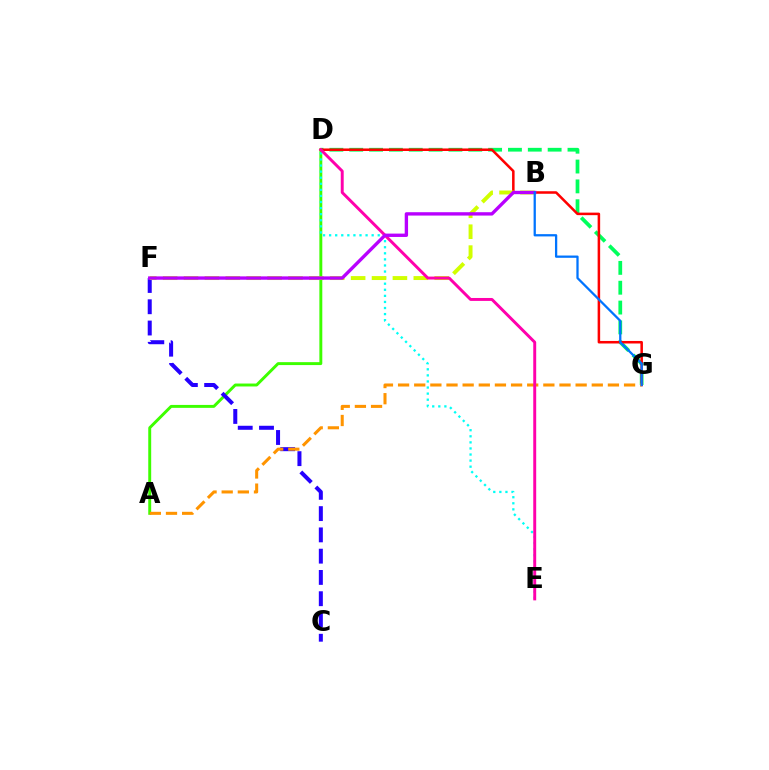{('D', 'G'): [{'color': '#00ff5c', 'line_style': 'dashed', 'thickness': 2.7}, {'color': '#ff0000', 'line_style': 'solid', 'thickness': 1.82}], ('A', 'D'): [{'color': '#3dff00', 'line_style': 'solid', 'thickness': 2.11}], ('D', 'E'): [{'color': '#00fff6', 'line_style': 'dotted', 'thickness': 1.65}, {'color': '#ff00ac', 'line_style': 'solid', 'thickness': 2.12}], ('C', 'F'): [{'color': '#2500ff', 'line_style': 'dashed', 'thickness': 2.89}], ('B', 'F'): [{'color': '#d1ff00', 'line_style': 'dashed', 'thickness': 2.84}, {'color': '#b900ff', 'line_style': 'solid', 'thickness': 2.42}], ('A', 'G'): [{'color': '#ff9400', 'line_style': 'dashed', 'thickness': 2.19}], ('B', 'G'): [{'color': '#0074ff', 'line_style': 'solid', 'thickness': 1.64}]}